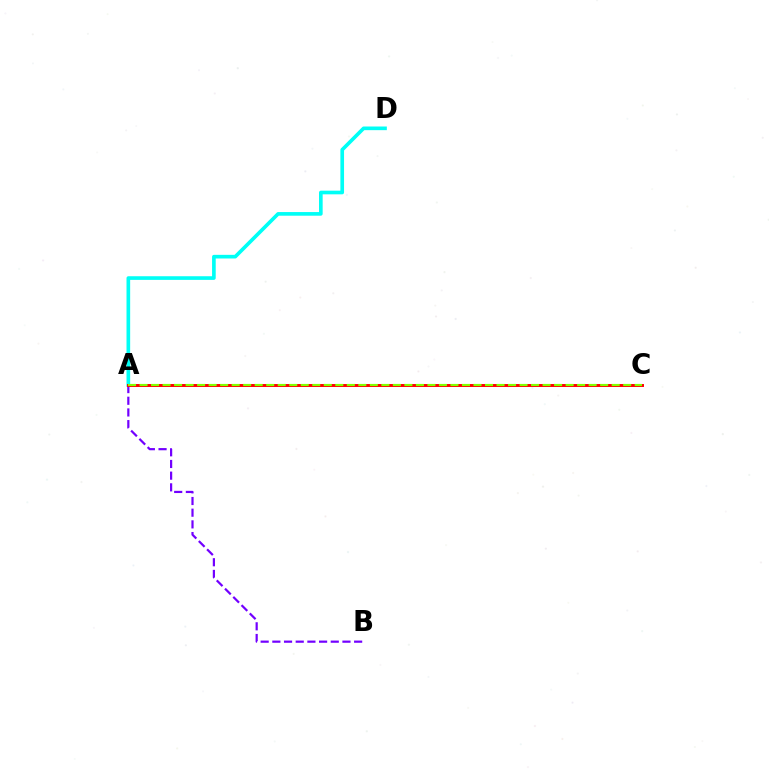{('A', 'B'): [{'color': '#7200ff', 'line_style': 'dashed', 'thickness': 1.59}], ('A', 'D'): [{'color': '#00fff6', 'line_style': 'solid', 'thickness': 2.63}], ('A', 'C'): [{'color': '#ff0000', 'line_style': 'solid', 'thickness': 2.12}, {'color': '#84ff00', 'line_style': 'dashed', 'thickness': 1.56}]}